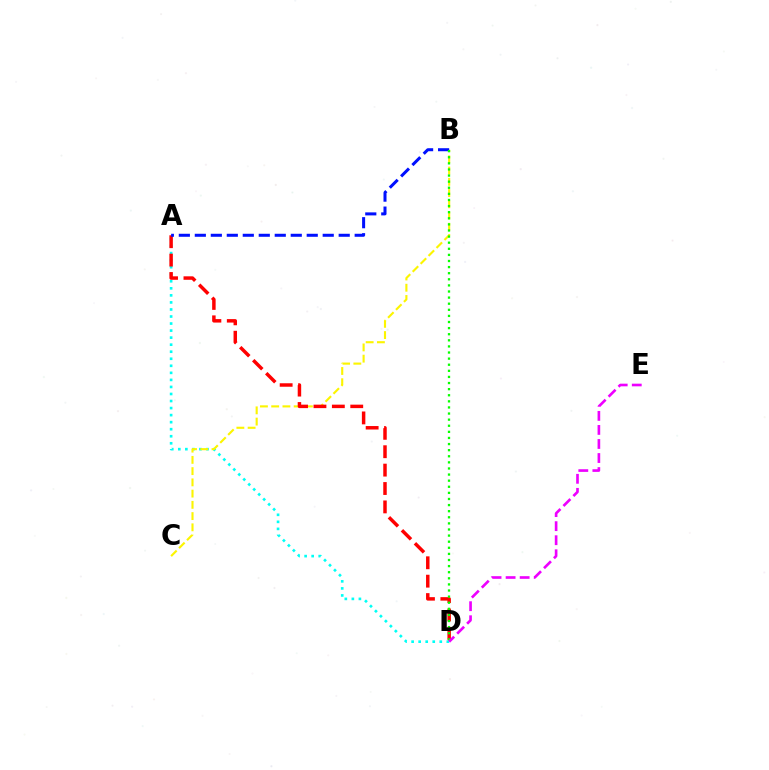{('A', 'D'): [{'color': '#00fff6', 'line_style': 'dotted', 'thickness': 1.91}, {'color': '#ff0000', 'line_style': 'dashed', 'thickness': 2.5}], ('B', 'C'): [{'color': '#fcf500', 'line_style': 'dashed', 'thickness': 1.53}], ('A', 'B'): [{'color': '#0010ff', 'line_style': 'dashed', 'thickness': 2.17}], ('B', 'D'): [{'color': '#08ff00', 'line_style': 'dotted', 'thickness': 1.66}], ('D', 'E'): [{'color': '#ee00ff', 'line_style': 'dashed', 'thickness': 1.91}]}